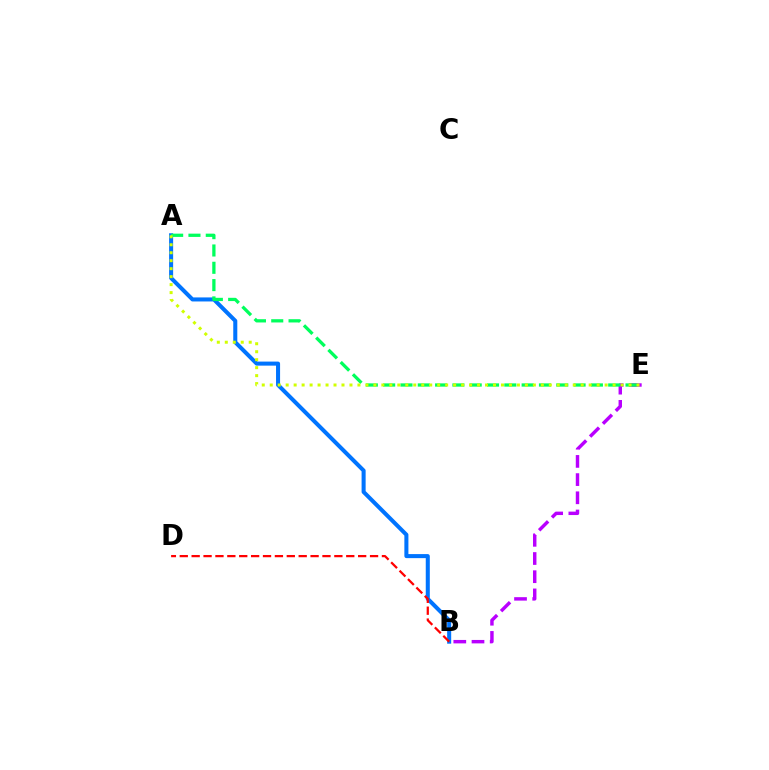{('B', 'E'): [{'color': '#b900ff', 'line_style': 'dashed', 'thickness': 2.47}], ('A', 'B'): [{'color': '#0074ff', 'line_style': 'solid', 'thickness': 2.91}], ('A', 'E'): [{'color': '#00ff5c', 'line_style': 'dashed', 'thickness': 2.35}, {'color': '#d1ff00', 'line_style': 'dotted', 'thickness': 2.17}], ('B', 'D'): [{'color': '#ff0000', 'line_style': 'dashed', 'thickness': 1.62}]}